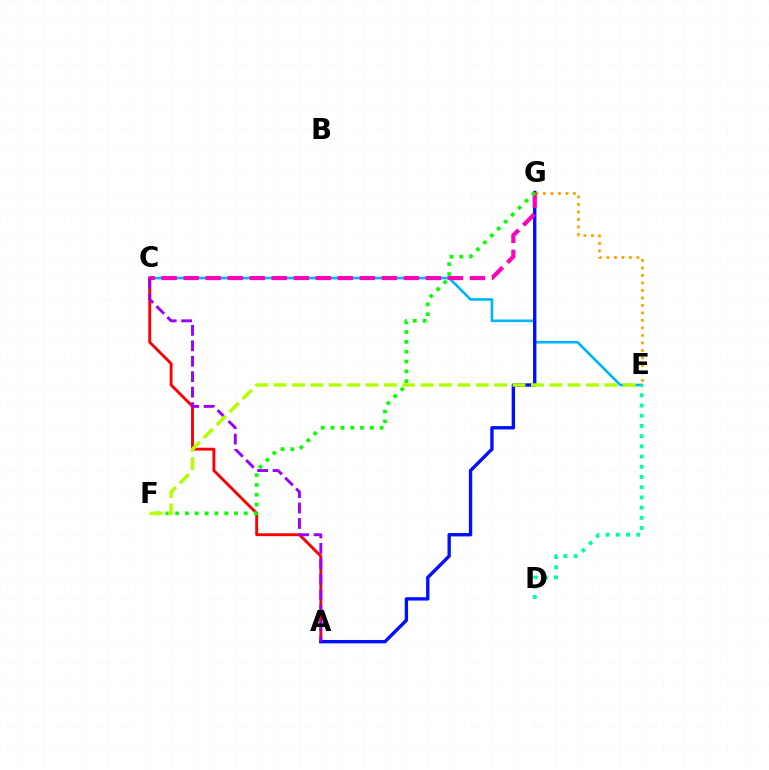{('C', 'E'): [{'color': '#00b5ff', 'line_style': 'solid', 'thickness': 1.91}], ('A', 'C'): [{'color': '#ff0000', 'line_style': 'solid', 'thickness': 2.08}, {'color': '#9b00ff', 'line_style': 'dashed', 'thickness': 2.1}], ('A', 'G'): [{'color': '#0010ff', 'line_style': 'solid', 'thickness': 2.42}], ('E', 'G'): [{'color': '#ffa500', 'line_style': 'dotted', 'thickness': 2.04}], ('D', 'E'): [{'color': '#00ff9d', 'line_style': 'dotted', 'thickness': 2.77}], ('C', 'G'): [{'color': '#ff00bd', 'line_style': 'dashed', 'thickness': 2.99}], ('F', 'G'): [{'color': '#08ff00', 'line_style': 'dotted', 'thickness': 2.67}], ('E', 'F'): [{'color': '#b3ff00', 'line_style': 'dashed', 'thickness': 2.5}]}